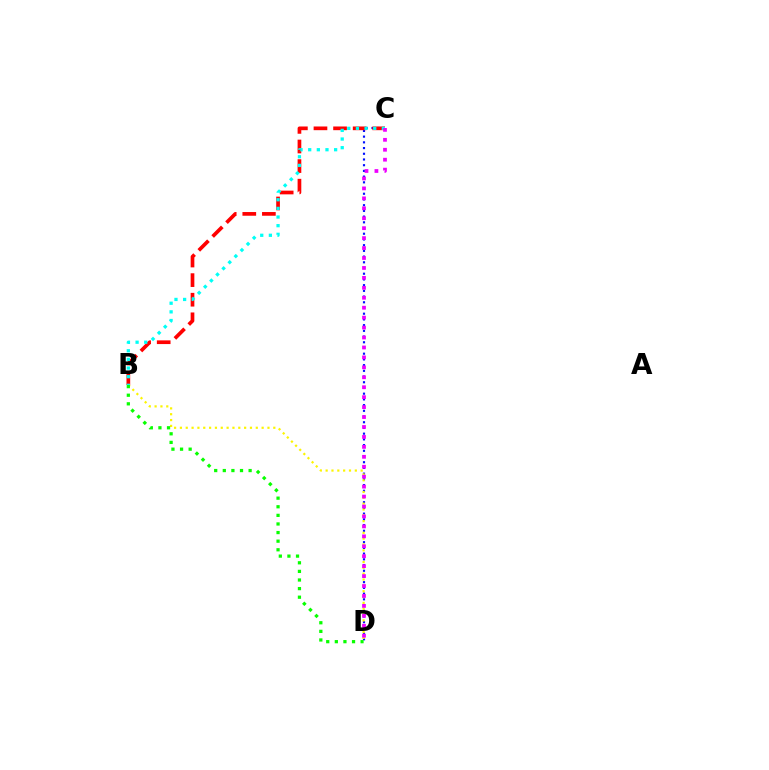{('C', 'D'): [{'color': '#0010ff', 'line_style': 'dotted', 'thickness': 1.55}, {'color': '#ee00ff', 'line_style': 'dotted', 'thickness': 2.7}], ('B', 'C'): [{'color': '#ff0000', 'line_style': 'dashed', 'thickness': 2.66}, {'color': '#00fff6', 'line_style': 'dotted', 'thickness': 2.35}], ('B', 'D'): [{'color': '#fcf500', 'line_style': 'dotted', 'thickness': 1.59}, {'color': '#08ff00', 'line_style': 'dotted', 'thickness': 2.34}]}